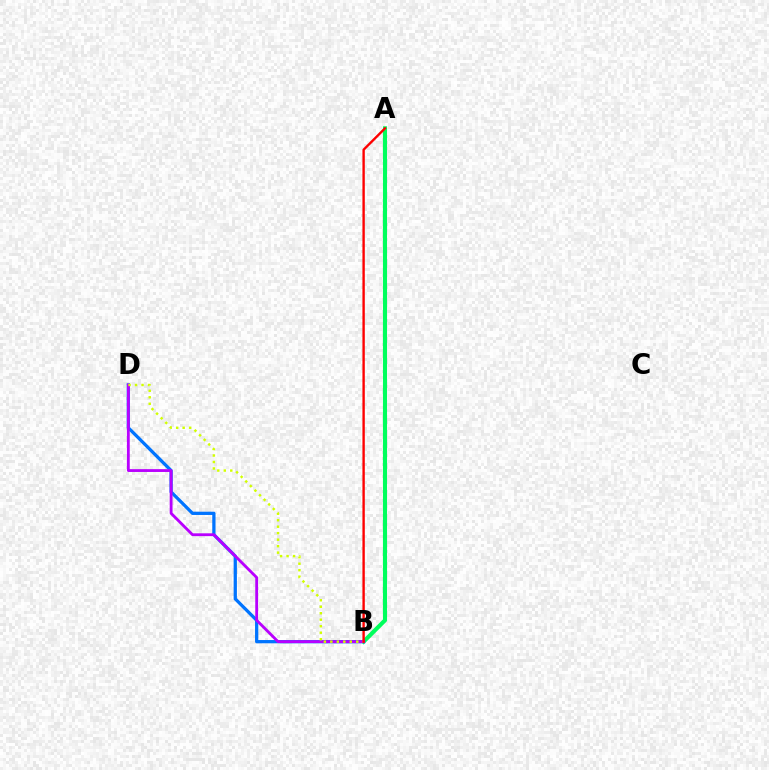{('A', 'B'): [{'color': '#00ff5c', 'line_style': 'solid', 'thickness': 2.95}, {'color': '#ff0000', 'line_style': 'solid', 'thickness': 1.71}], ('B', 'D'): [{'color': '#0074ff', 'line_style': 'solid', 'thickness': 2.35}, {'color': '#b900ff', 'line_style': 'solid', 'thickness': 2.03}, {'color': '#d1ff00', 'line_style': 'dotted', 'thickness': 1.76}]}